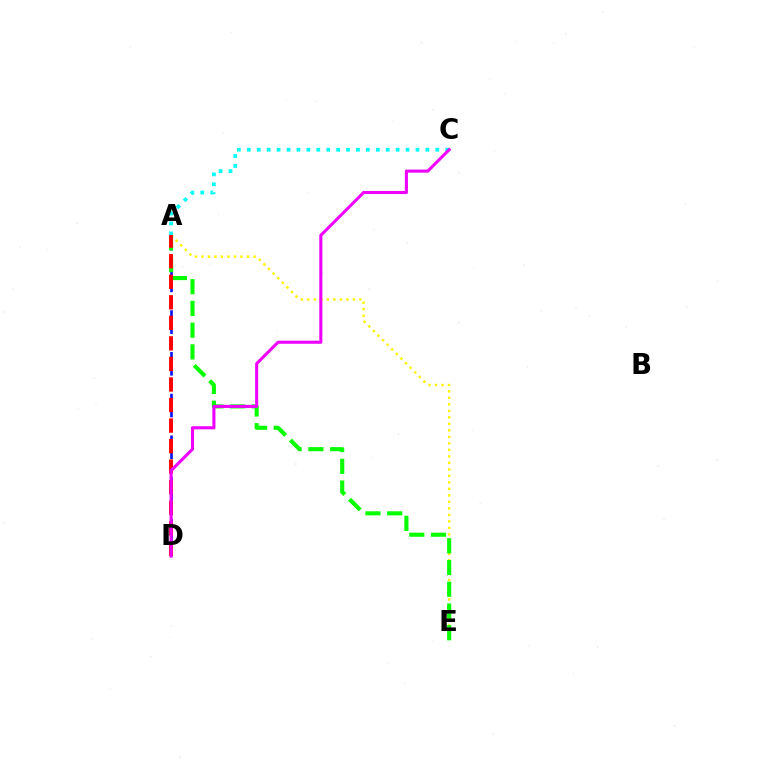{('A', 'E'): [{'color': '#fcf500', 'line_style': 'dotted', 'thickness': 1.77}, {'color': '#08ff00', 'line_style': 'dashed', 'thickness': 2.95}], ('A', 'D'): [{'color': '#0010ff', 'line_style': 'dashed', 'thickness': 1.89}, {'color': '#ff0000', 'line_style': 'dashed', 'thickness': 2.79}], ('A', 'C'): [{'color': '#00fff6', 'line_style': 'dotted', 'thickness': 2.7}], ('C', 'D'): [{'color': '#ee00ff', 'line_style': 'solid', 'thickness': 2.22}]}